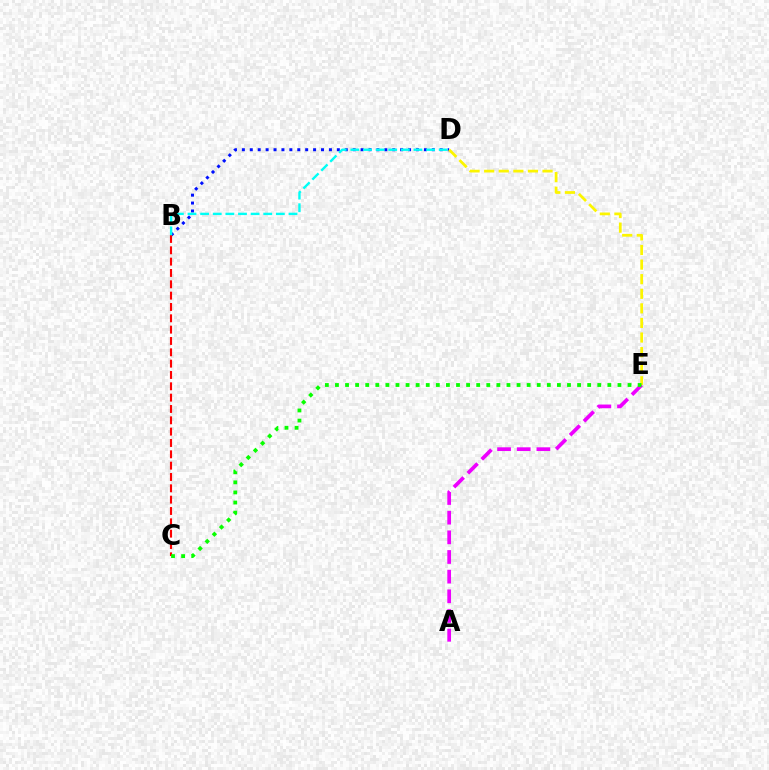{('B', 'D'): [{'color': '#0010ff', 'line_style': 'dotted', 'thickness': 2.15}, {'color': '#00fff6', 'line_style': 'dashed', 'thickness': 1.71}], ('D', 'E'): [{'color': '#fcf500', 'line_style': 'dashed', 'thickness': 1.98}], ('B', 'C'): [{'color': '#ff0000', 'line_style': 'dashed', 'thickness': 1.54}], ('A', 'E'): [{'color': '#ee00ff', 'line_style': 'dashed', 'thickness': 2.67}], ('C', 'E'): [{'color': '#08ff00', 'line_style': 'dotted', 'thickness': 2.74}]}